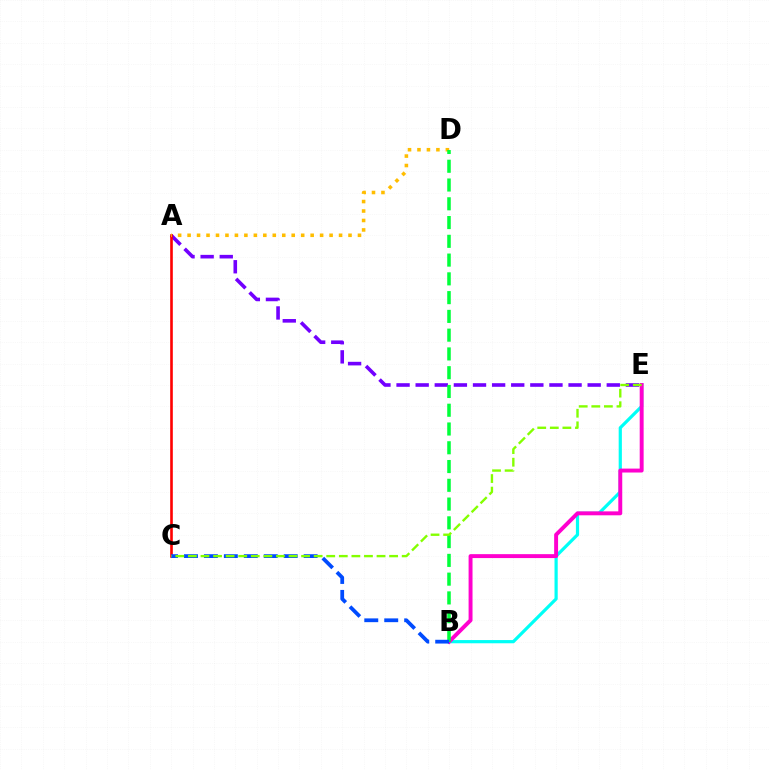{('A', 'E'): [{'color': '#7200ff', 'line_style': 'dashed', 'thickness': 2.6}], ('B', 'E'): [{'color': '#00fff6', 'line_style': 'solid', 'thickness': 2.31}, {'color': '#ff00cf', 'line_style': 'solid', 'thickness': 2.83}], ('A', 'C'): [{'color': '#ff0000', 'line_style': 'solid', 'thickness': 1.89}], ('A', 'D'): [{'color': '#ffbd00', 'line_style': 'dotted', 'thickness': 2.57}], ('B', 'D'): [{'color': '#00ff39', 'line_style': 'dashed', 'thickness': 2.55}], ('B', 'C'): [{'color': '#004bff', 'line_style': 'dashed', 'thickness': 2.71}], ('C', 'E'): [{'color': '#84ff00', 'line_style': 'dashed', 'thickness': 1.71}]}